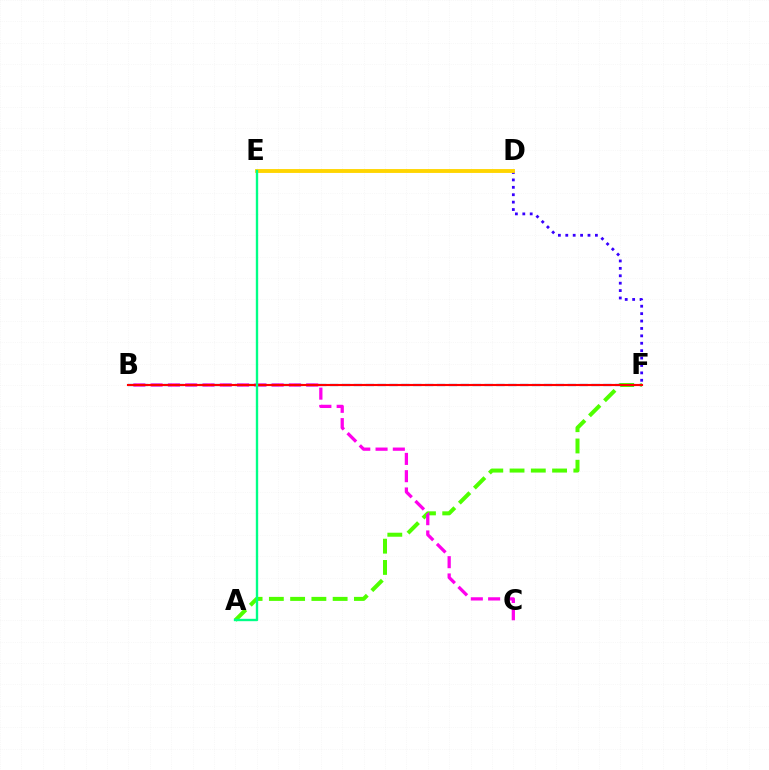{('A', 'F'): [{'color': '#4fff00', 'line_style': 'dashed', 'thickness': 2.89}], ('B', 'C'): [{'color': '#ff00ed', 'line_style': 'dashed', 'thickness': 2.35}], ('D', 'F'): [{'color': '#3700ff', 'line_style': 'dotted', 'thickness': 2.01}], ('D', 'E'): [{'color': '#ffd500', 'line_style': 'solid', 'thickness': 2.79}], ('B', 'F'): [{'color': '#009eff', 'line_style': 'dashed', 'thickness': 1.61}, {'color': '#ff0000', 'line_style': 'solid', 'thickness': 1.54}], ('A', 'E'): [{'color': '#00ff86', 'line_style': 'solid', 'thickness': 1.71}]}